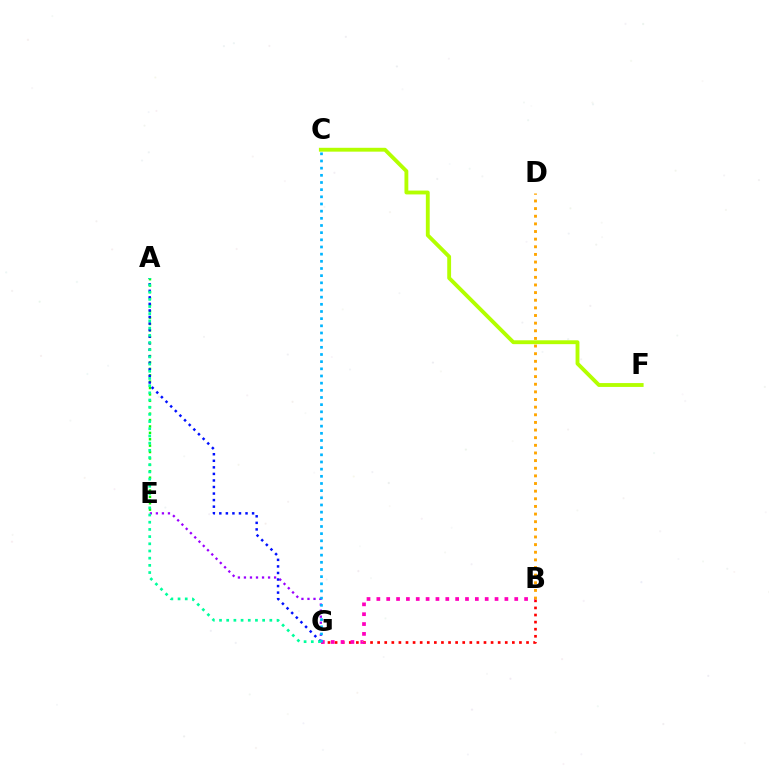{('A', 'E'): [{'color': '#08ff00', 'line_style': 'dotted', 'thickness': 1.74}], ('C', 'F'): [{'color': '#b3ff00', 'line_style': 'solid', 'thickness': 2.77}], ('B', 'G'): [{'color': '#ff0000', 'line_style': 'dotted', 'thickness': 1.93}, {'color': '#ff00bd', 'line_style': 'dotted', 'thickness': 2.68}], ('E', 'G'): [{'color': '#9b00ff', 'line_style': 'dotted', 'thickness': 1.64}], ('A', 'G'): [{'color': '#0010ff', 'line_style': 'dotted', 'thickness': 1.78}, {'color': '#00ff9d', 'line_style': 'dotted', 'thickness': 1.95}], ('C', 'G'): [{'color': '#00b5ff', 'line_style': 'dotted', 'thickness': 1.95}], ('B', 'D'): [{'color': '#ffa500', 'line_style': 'dotted', 'thickness': 2.07}]}